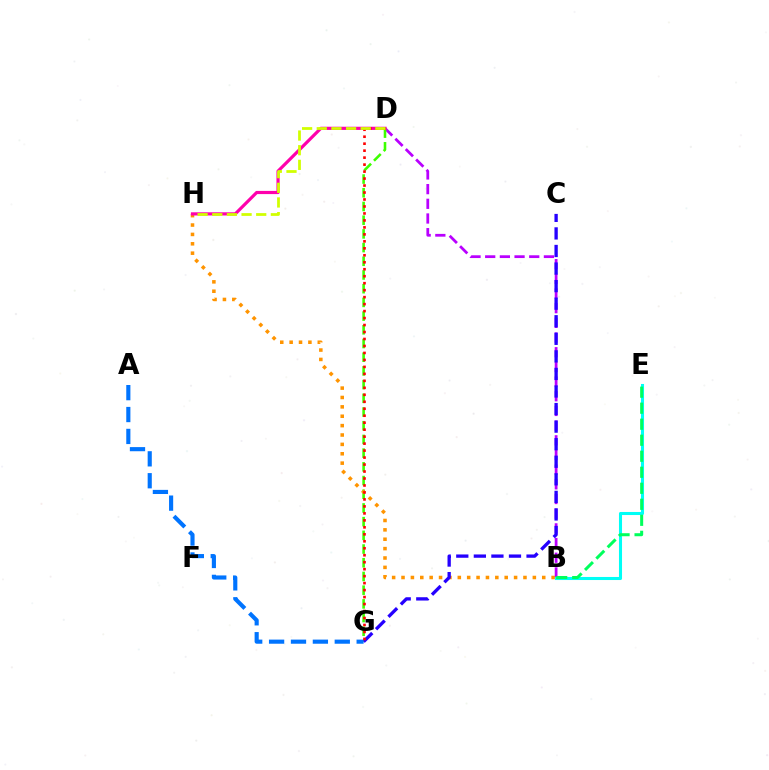{('B', 'D'): [{'color': '#b900ff', 'line_style': 'dashed', 'thickness': 1.99}], ('B', 'E'): [{'color': '#00fff6', 'line_style': 'solid', 'thickness': 2.2}, {'color': '#00ff5c', 'line_style': 'dashed', 'thickness': 2.18}], ('D', 'G'): [{'color': '#3dff00', 'line_style': 'dashed', 'thickness': 1.86}, {'color': '#ff0000', 'line_style': 'dotted', 'thickness': 1.9}], ('B', 'H'): [{'color': '#ff9400', 'line_style': 'dotted', 'thickness': 2.55}], ('C', 'G'): [{'color': '#2500ff', 'line_style': 'dashed', 'thickness': 2.39}], ('A', 'G'): [{'color': '#0074ff', 'line_style': 'dashed', 'thickness': 2.97}], ('D', 'H'): [{'color': '#ff00ac', 'line_style': 'solid', 'thickness': 2.29}, {'color': '#d1ff00', 'line_style': 'dashed', 'thickness': 1.99}]}